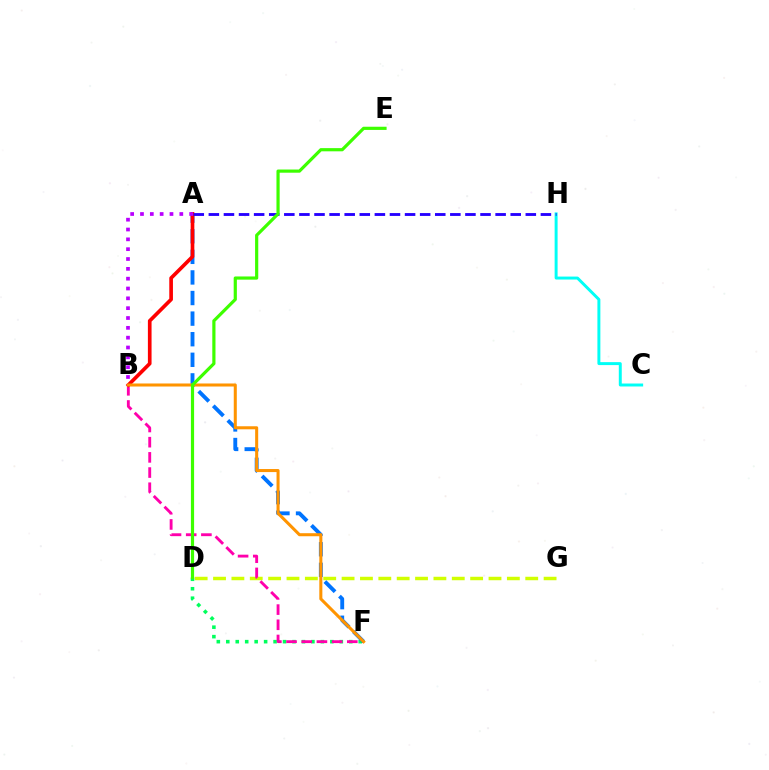{('C', 'H'): [{'color': '#00fff6', 'line_style': 'solid', 'thickness': 2.13}], ('D', 'G'): [{'color': '#d1ff00', 'line_style': 'dashed', 'thickness': 2.49}], ('D', 'F'): [{'color': '#00ff5c', 'line_style': 'dotted', 'thickness': 2.57}], ('B', 'F'): [{'color': '#ff00ac', 'line_style': 'dashed', 'thickness': 2.06}, {'color': '#ff9400', 'line_style': 'solid', 'thickness': 2.19}], ('A', 'F'): [{'color': '#0074ff', 'line_style': 'dashed', 'thickness': 2.8}], ('A', 'B'): [{'color': '#ff0000', 'line_style': 'solid', 'thickness': 2.64}, {'color': '#b900ff', 'line_style': 'dotted', 'thickness': 2.67}], ('A', 'H'): [{'color': '#2500ff', 'line_style': 'dashed', 'thickness': 2.05}], ('D', 'E'): [{'color': '#3dff00', 'line_style': 'solid', 'thickness': 2.29}]}